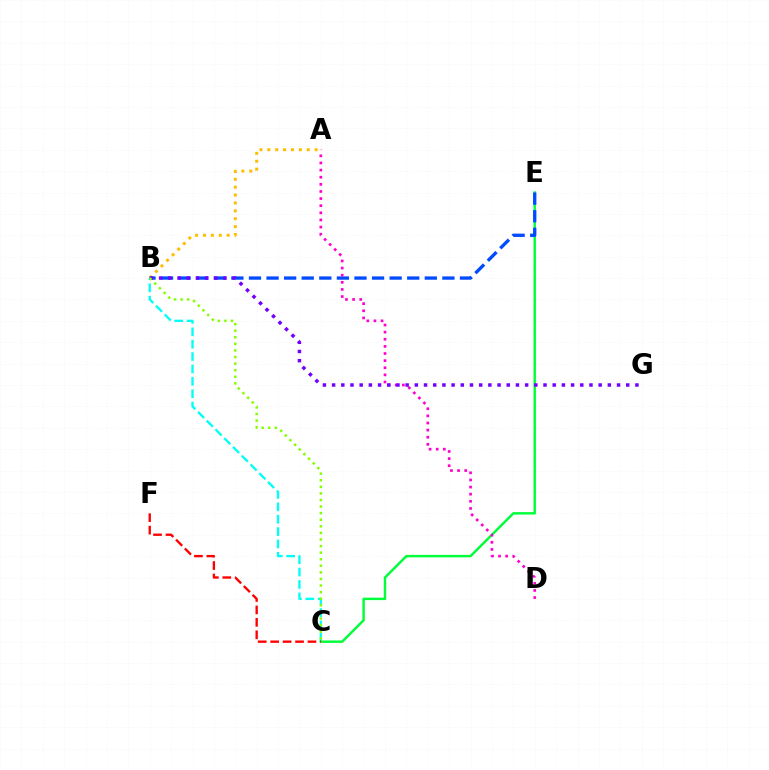{('B', 'C'): [{'color': '#00fff6', 'line_style': 'dashed', 'thickness': 1.68}, {'color': '#84ff00', 'line_style': 'dotted', 'thickness': 1.79}], ('C', 'E'): [{'color': '#00ff39', 'line_style': 'solid', 'thickness': 1.76}], ('C', 'F'): [{'color': '#ff0000', 'line_style': 'dashed', 'thickness': 1.69}], ('A', 'B'): [{'color': '#ffbd00', 'line_style': 'dotted', 'thickness': 2.14}], ('B', 'E'): [{'color': '#004bff', 'line_style': 'dashed', 'thickness': 2.39}], ('A', 'D'): [{'color': '#ff00cf', 'line_style': 'dotted', 'thickness': 1.94}], ('B', 'G'): [{'color': '#7200ff', 'line_style': 'dotted', 'thickness': 2.5}]}